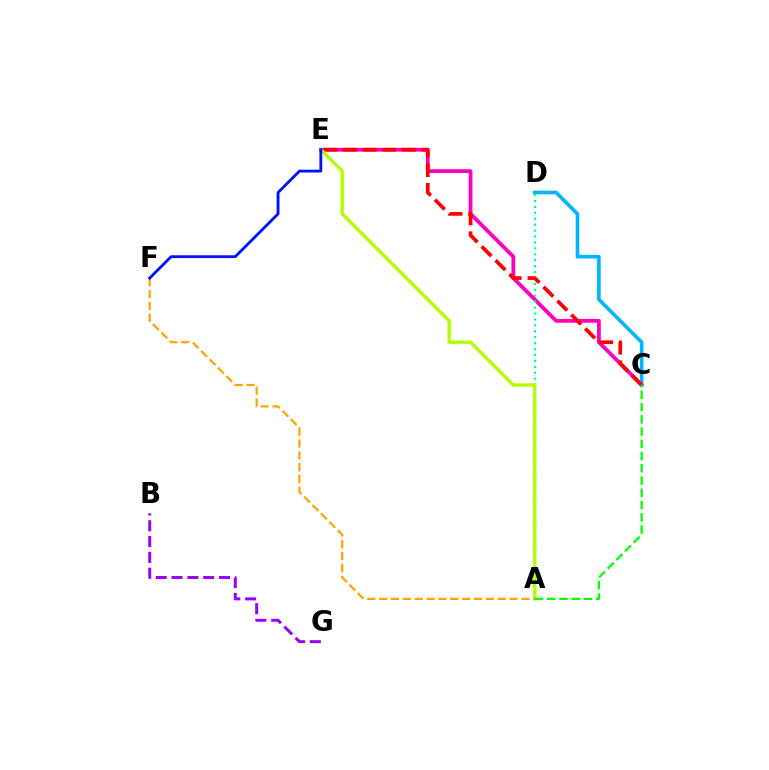{('C', 'E'): [{'color': '#ff00bd', 'line_style': 'solid', 'thickness': 2.73}, {'color': '#ff0000', 'line_style': 'dashed', 'thickness': 2.67}], ('B', 'G'): [{'color': '#9b00ff', 'line_style': 'dashed', 'thickness': 2.15}], ('C', 'D'): [{'color': '#00b5ff', 'line_style': 'solid', 'thickness': 2.62}], ('A', 'D'): [{'color': '#00ff9d', 'line_style': 'dotted', 'thickness': 1.61}], ('A', 'E'): [{'color': '#b3ff00', 'line_style': 'solid', 'thickness': 2.43}], ('A', 'C'): [{'color': '#08ff00', 'line_style': 'dashed', 'thickness': 1.66}], ('A', 'F'): [{'color': '#ffa500', 'line_style': 'dashed', 'thickness': 1.61}], ('E', 'F'): [{'color': '#0010ff', 'line_style': 'solid', 'thickness': 2.03}]}